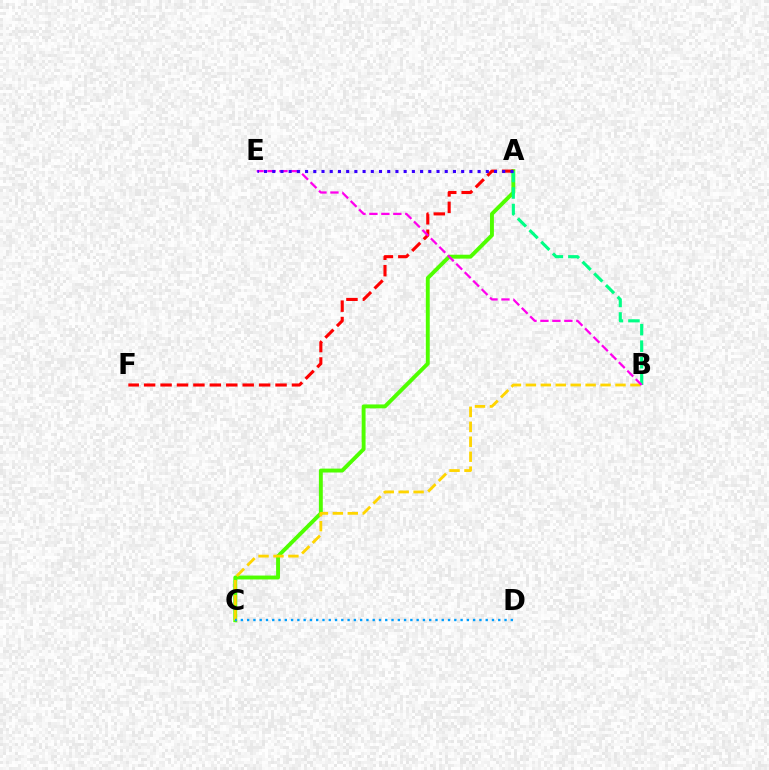{('A', 'C'): [{'color': '#4fff00', 'line_style': 'solid', 'thickness': 2.81}], ('B', 'C'): [{'color': '#ffd500', 'line_style': 'dashed', 'thickness': 2.03}], ('A', 'B'): [{'color': '#00ff86', 'line_style': 'dashed', 'thickness': 2.25}], ('A', 'F'): [{'color': '#ff0000', 'line_style': 'dashed', 'thickness': 2.23}], ('B', 'E'): [{'color': '#ff00ed', 'line_style': 'dashed', 'thickness': 1.63}], ('C', 'D'): [{'color': '#009eff', 'line_style': 'dotted', 'thickness': 1.71}], ('A', 'E'): [{'color': '#3700ff', 'line_style': 'dotted', 'thickness': 2.23}]}